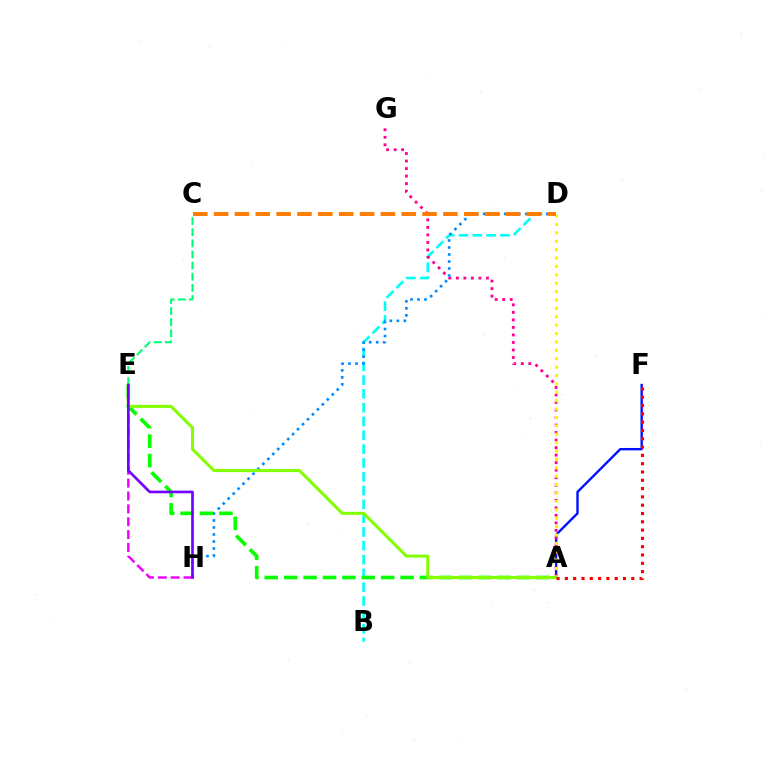{('A', 'F'): [{'color': '#0010ff', 'line_style': 'solid', 'thickness': 1.71}, {'color': '#ff0000', 'line_style': 'dotted', 'thickness': 2.26}], ('B', 'D'): [{'color': '#00fff6', 'line_style': 'dashed', 'thickness': 1.88}], ('A', 'G'): [{'color': '#ff0094', 'line_style': 'dotted', 'thickness': 2.04}], ('A', 'D'): [{'color': '#fcf500', 'line_style': 'dotted', 'thickness': 2.28}], ('D', 'H'): [{'color': '#008cff', 'line_style': 'dotted', 'thickness': 1.9}], ('C', 'E'): [{'color': '#00ff74', 'line_style': 'dashed', 'thickness': 1.51}], ('C', 'D'): [{'color': '#ff7c00', 'line_style': 'dashed', 'thickness': 2.83}], ('E', 'H'): [{'color': '#ee00ff', 'line_style': 'dashed', 'thickness': 1.75}, {'color': '#7200ff', 'line_style': 'solid', 'thickness': 1.92}], ('A', 'E'): [{'color': '#08ff00', 'line_style': 'dashed', 'thickness': 2.64}, {'color': '#84ff00', 'line_style': 'solid', 'thickness': 2.2}]}